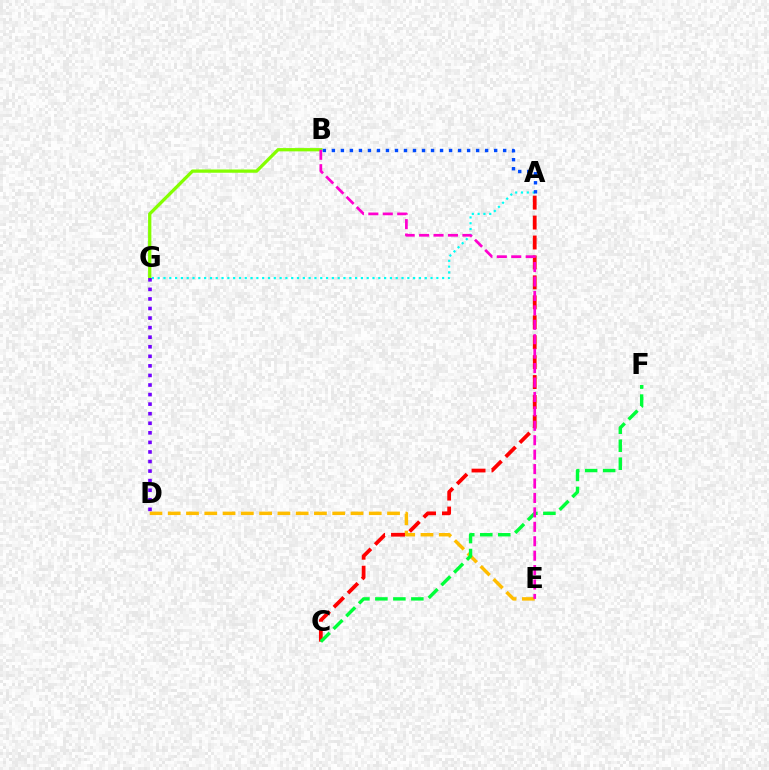{('B', 'G'): [{'color': '#84ff00', 'line_style': 'solid', 'thickness': 2.36}], ('D', 'E'): [{'color': '#ffbd00', 'line_style': 'dashed', 'thickness': 2.48}], ('A', 'G'): [{'color': '#00fff6', 'line_style': 'dotted', 'thickness': 1.58}], ('A', 'B'): [{'color': '#004bff', 'line_style': 'dotted', 'thickness': 2.45}], ('A', 'C'): [{'color': '#ff0000', 'line_style': 'dashed', 'thickness': 2.71}], ('C', 'F'): [{'color': '#00ff39', 'line_style': 'dashed', 'thickness': 2.44}], ('D', 'G'): [{'color': '#7200ff', 'line_style': 'dotted', 'thickness': 2.6}], ('B', 'E'): [{'color': '#ff00cf', 'line_style': 'dashed', 'thickness': 1.96}]}